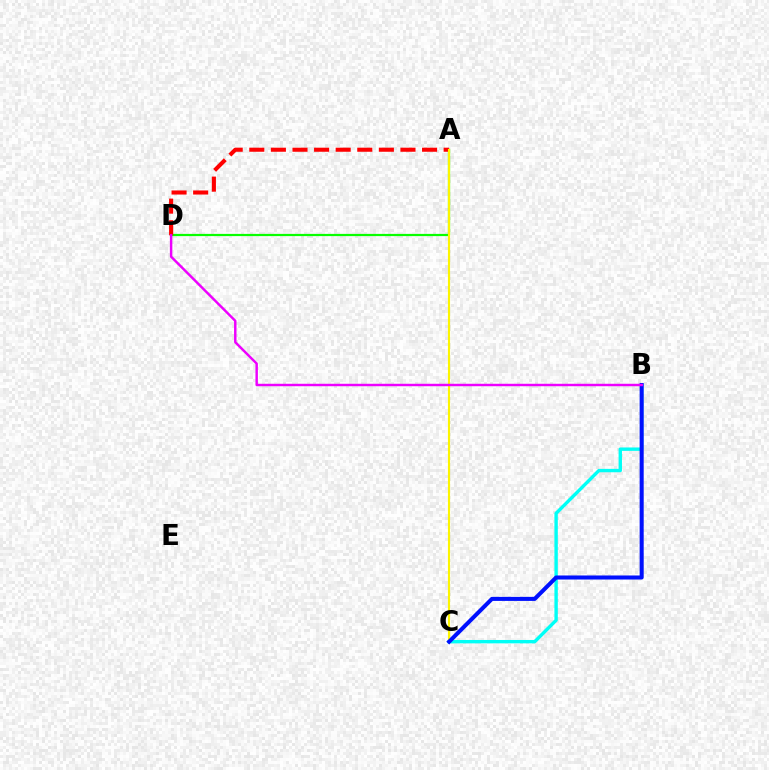{('A', 'D'): [{'color': '#08ff00', 'line_style': 'solid', 'thickness': 1.6}, {'color': '#ff0000', 'line_style': 'dashed', 'thickness': 2.93}], ('B', 'C'): [{'color': '#00fff6', 'line_style': 'solid', 'thickness': 2.44}, {'color': '#0010ff', 'line_style': 'solid', 'thickness': 2.91}], ('A', 'C'): [{'color': '#fcf500', 'line_style': 'solid', 'thickness': 1.53}], ('B', 'D'): [{'color': '#ee00ff', 'line_style': 'solid', 'thickness': 1.76}]}